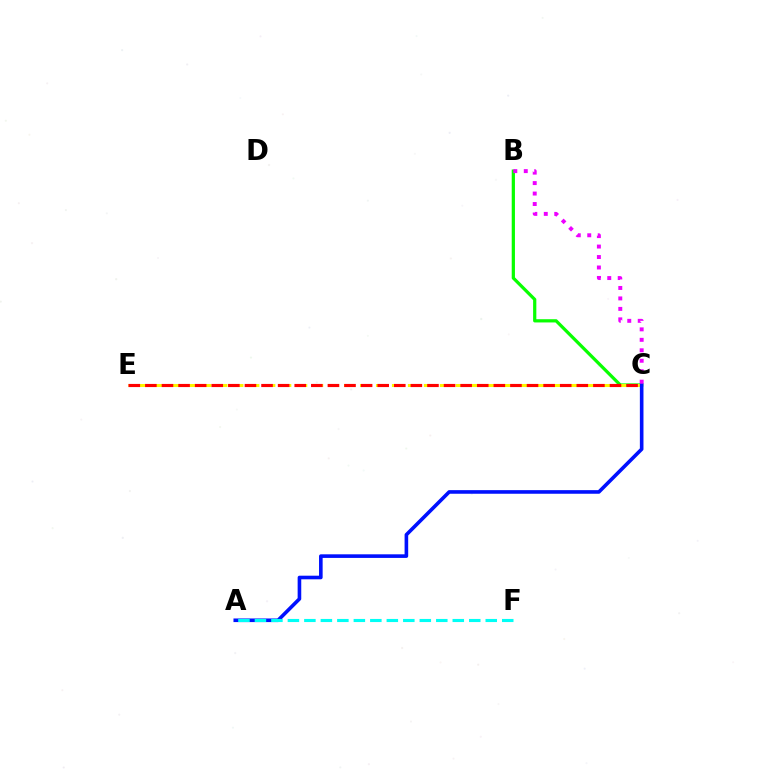{('B', 'C'): [{'color': '#08ff00', 'line_style': 'solid', 'thickness': 2.32}, {'color': '#ee00ff', 'line_style': 'dotted', 'thickness': 2.84}], ('C', 'E'): [{'color': '#fcf500', 'line_style': 'dashed', 'thickness': 2.17}, {'color': '#ff0000', 'line_style': 'dashed', 'thickness': 2.25}], ('A', 'C'): [{'color': '#0010ff', 'line_style': 'solid', 'thickness': 2.6}], ('A', 'F'): [{'color': '#00fff6', 'line_style': 'dashed', 'thickness': 2.24}]}